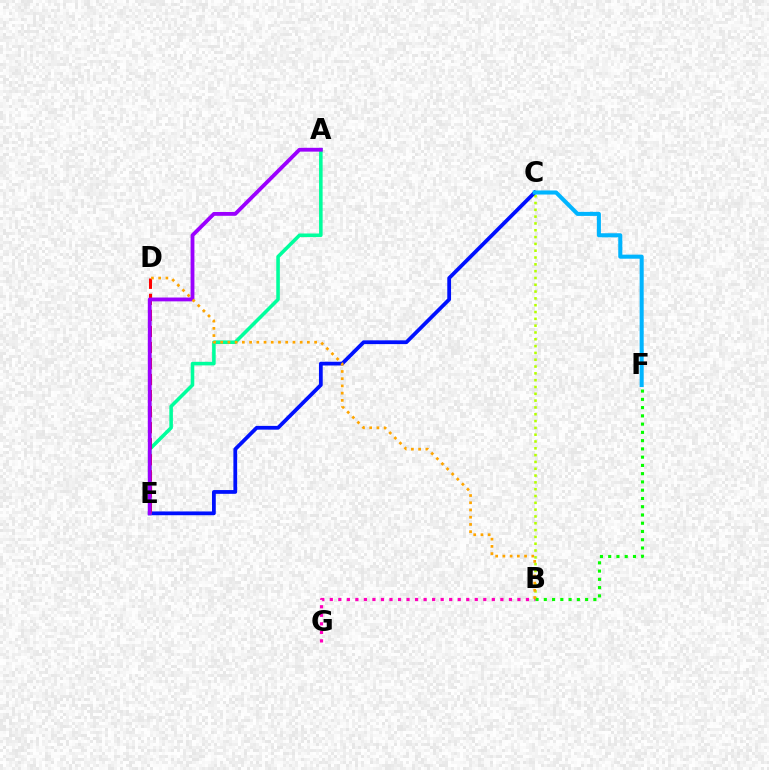{('B', 'C'): [{'color': '#b3ff00', 'line_style': 'dotted', 'thickness': 1.85}], ('B', 'G'): [{'color': '#ff00bd', 'line_style': 'dotted', 'thickness': 2.32}], ('C', 'E'): [{'color': '#0010ff', 'line_style': 'solid', 'thickness': 2.71}], ('A', 'E'): [{'color': '#00ff9d', 'line_style': 'solid', 'thickness': 2.57}, {'color': '#9b00ff', 'line_style': 'solid', 'thickness': 2.75}], ('C', 'F'): [{'color': '#00b5ff', 'line_style': 'solid', 'thickness': 2.92}], ('D', 'E'): [{'color': '#ff0000', 'line_style': 'dashed', 'thickness': 2.18}], ('B', 'F'): [{'color': '#08ff00', 'line_style': 'dotted', 'thickness': 2.24}], ('B', 'D'): [{'color': '#ffa500', 'line_style': 'dotted', 'thickness': 1.96}]}